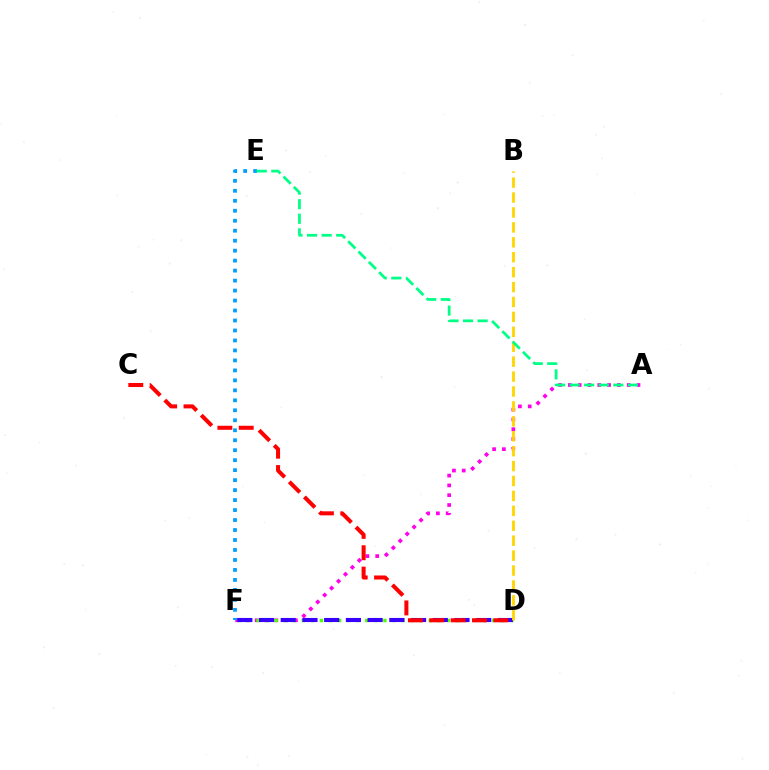{('A', 'F'): [{'color': '#ff00ed', 'line_style': 'dotted', 'thickness': 2.66}], ('D', 'F'): [{'color': '#4fff00', 'line_style': 'dotted', 'thickness': 2.46}, {'color': '#3700ff', 'line_style': 'dashed', 'thickness': 2.95}], ('B', 'D'): [{'color': '#ffd500', 'line_style': 'dashed', 'thickness': 2.03}], ('E', 'F'): [{'color': '#009eff', 'line_style': 'dotted', 'thickness': 2.71}], ('C', 'D'): [{'color': '#ff0000', 'line_style': 'dashed', 'thickness': 2.9}], ('A', 'E'): [{'color': '#00ff86', 'line_style': 'dashed', 'thickness': 1.98}]}